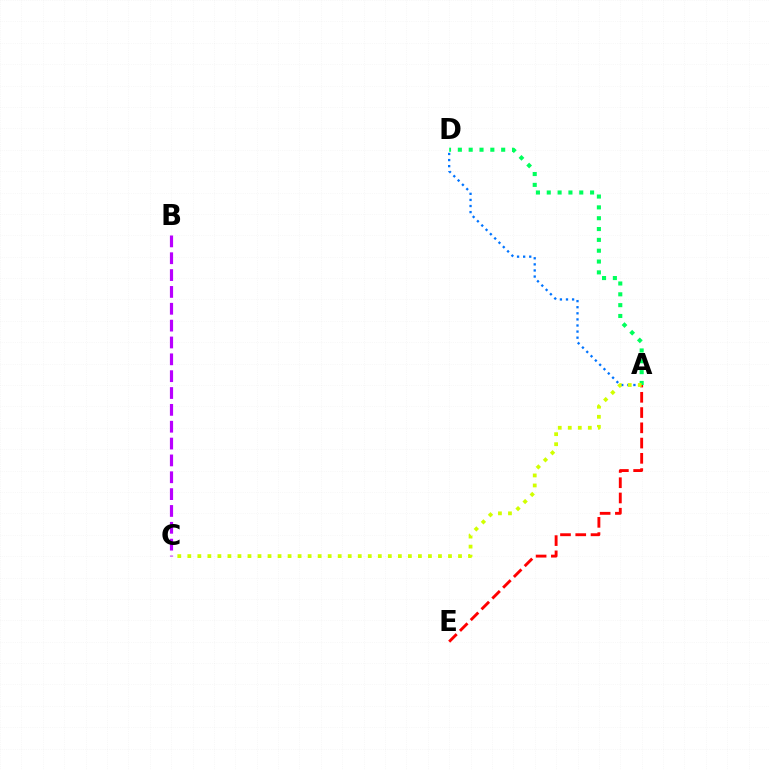{('A', 'D'): [{'color': '#00ff5c', 'line_style': 'dotted', 'thickness': 2.94}, {'color': '#0074ff', 'line_style': 'dotted', 'thickness': 1.66}], ('B', 'C'): [{'color': '#b900ff', 'line_style': 'dashed', 'thickness': 2.29}], ('A', 'E'): [{'color': '#ff0000', 'line_style': 'dashed', 'thickness': 2.07}], ('A', 'C'): [{'color': '#d1ff00', 'line_style': 'dotted', 'thickness': 2.72}]}